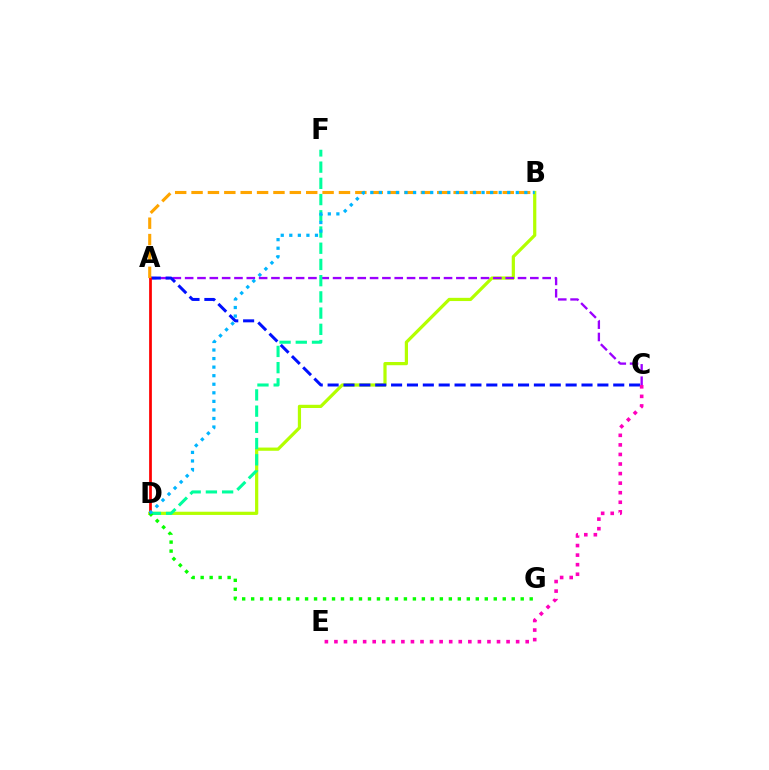{('B', 'D'): [{'color': '#b3ff00', 'line_style': 'solid', 'thickness': 2.32}, {'color': '#00b5ff', 'line_style': 'dotted', 'thickness': 2.33}], ('A', 'C'): [{'color': '#9b00ff', 'line_style': 'dashed', 'thickness': 1.67}, {'color': '#0010ff', 'line_style': 'dashed', 'thickness': 2.16}], ('A', 'D'): [{'color': '#ff0000', 'line_style': 'solid', 'thickness': 1.97}], ('D', 'F'): [{'color': '#00ff9d', 'line_style': 'dashed', 'thickness': 2.2}], ('D', 'G'): [{'color': '#08ff00', 'line_style': 'dotted', 'thickness': 2.44}], ('A', 'B'): [{'color': '#ffa500', 'line_style': 'dashed', 'thickness': 2.23}], ('C', 'E'): [{'color': '#ff00bd', 'line_style': 'dotted', 'thickness': 2.6}]}